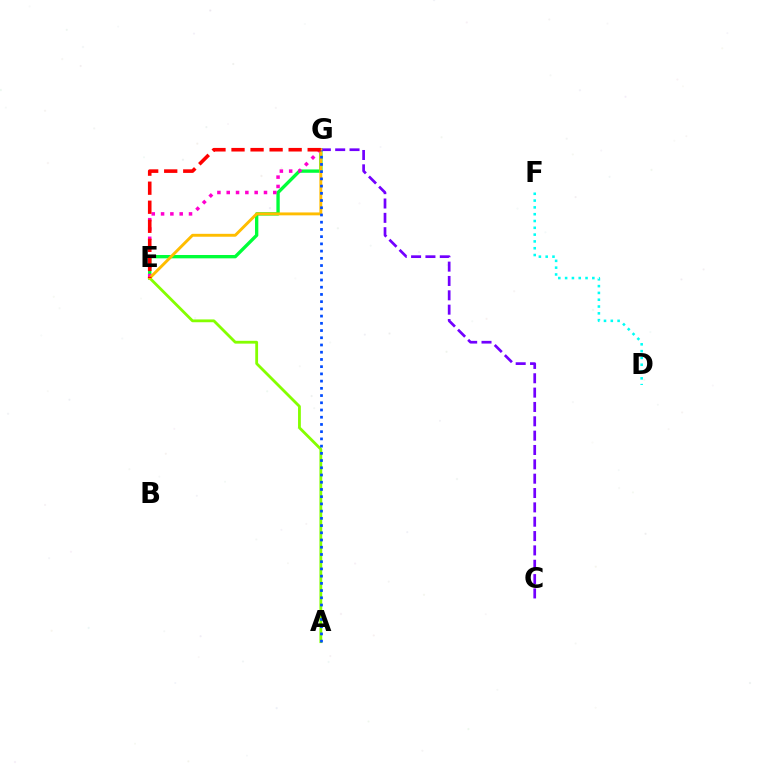{('E', 'G'): [{'color': '#00ff39', 'line_style': 'solid', 'thickness': 2.41}, {'color': '#ff00cf', 'line_style': 'dotted', 'thickness': 2.53}, {'color': '#ffbd00', 'line_style': 'solid', 'thickness': 2.09}, {'color': '#ff0000', 'line_style': 'dashed', 'thickness': 2.59}], ('A', 'E'): [{'color': '#84ff00', 'line_style': 'solid', 'thickness': 2.02}], ('D', 'F'): [{'color': '#00fff6', 'line_style': 'dotted', 'thickness': 1.85}], ('C', 'G'): [{'color': '#7200ff', 'line_style': 'dashed', 'thickness': 1.95}], ('A', 'G'): [{'color': '#004bff', 'line_style': 'dotted', 'thickness': 1.96}]}